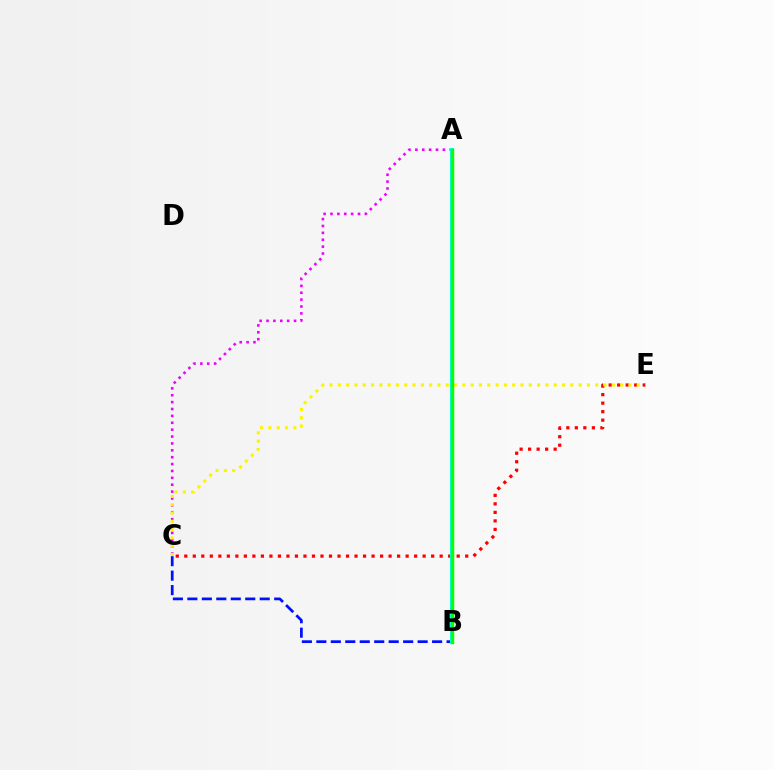{('B', 'C'): [{'color': '#0010ff', 'line_style': 'dashed', 'thickness': 1.97}], ('C', 'E'): [{'color': '#ff0000', 'line_style': 'dotted', 'thickness': 2.31}, {'color': '#fcf500', 'line_style': 'dotted', 'thickness': 2.26}], ('A', 'C'): [{'color': '#ee00ff', 'line_style': 'dotted', 'thickness': 1.87}], ('A', 'B'): [{'color': '#00fff6', 'line_style': 'solid', 'thickness': 2.85}, {'color': '#08ff00', 'line_style': 'solid', 'thickness': 2.46}]}